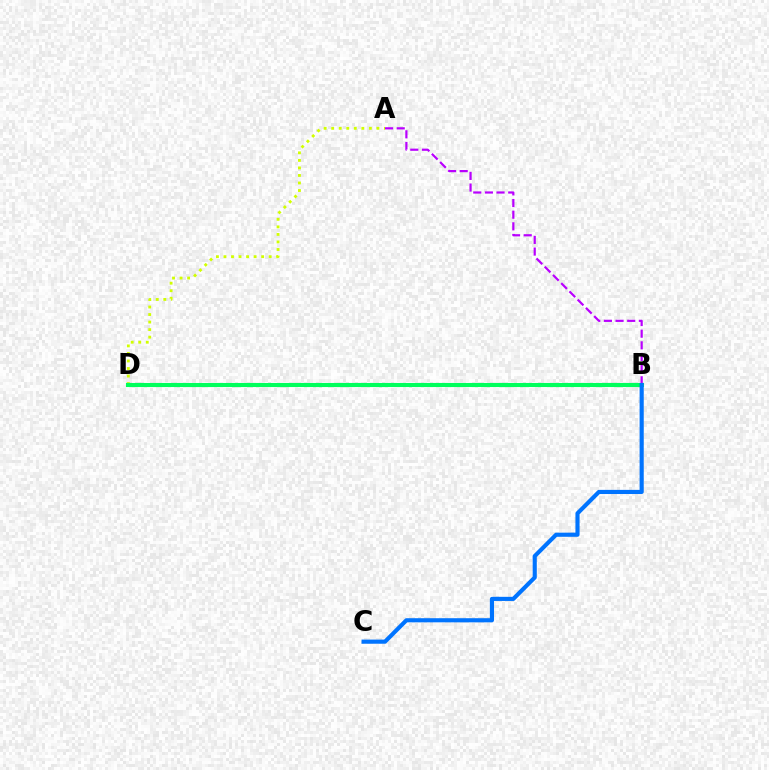{('B', 'D'): [{'color': '#ff0000', 'line_style': 'dashed', 'thickness': 2.62}, {'color': '#00ff5c', 'line_style': 'solid', 'thickness': 2.94}], ('A', 'D'): [{'color': '#d1ff00', 'line_style': 'dotted', 'thickness': 2.05}], ('A', 'B'): [{'color': '#b900ff', 'line_style': 'dashed', 'thickness': 1.58}], ('B', 'C'): [{'color': '#0074ff', 'line_style': 'solid', 'thickness': 2.98}]}